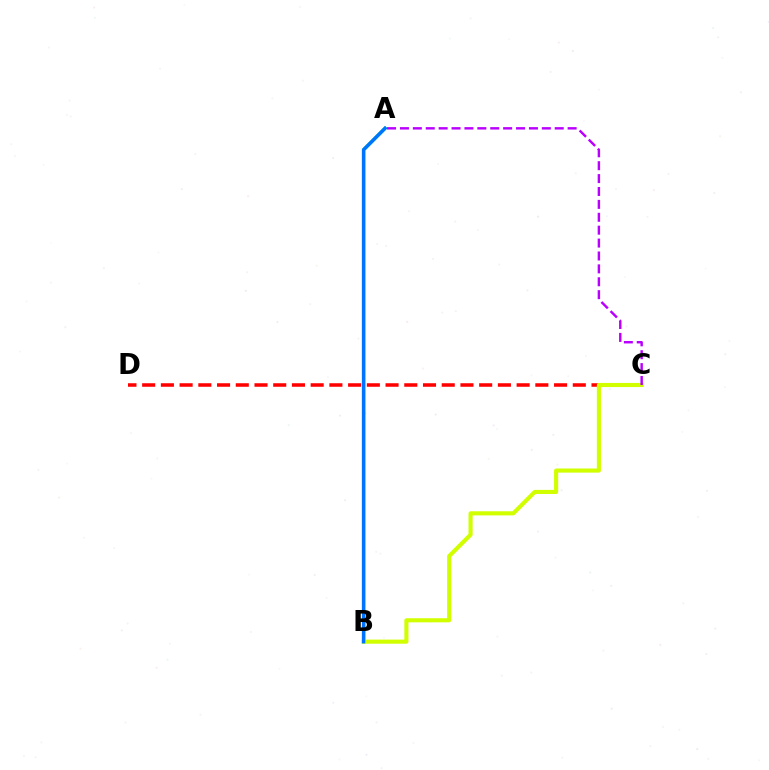{('C', 'D'): [{'color': '#ff0000', 'line_style': 'dashed', 'thickness': 2.54}], ('A', 'B'): [{'color': '#00ff5c', 'line_style': 'solid', 'thickness': 2.37}, {'color': '#0074ff', 'line_style': 'solid', 'thickness': 2.5}], ('B', 'C'): [{'color': '#d1ff00', 'line_style': 'solid', 'thickness': 2.96}], ('A', 'C'): [{'color': '#b900ff', 'line_style': 'dashed', 'thickness': 1.75}]}